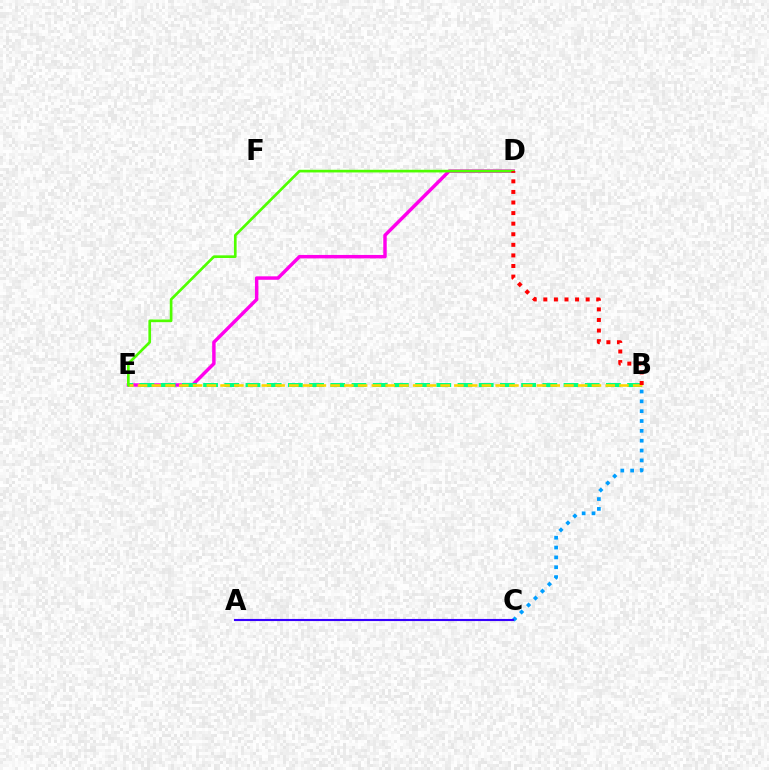{('D', 'E'): [{'color': '#ff00ed', 'line_style': 'solid', 'thickness': 2.48}, {'color': '#4fff00', 'line_style': 'solid', 'thickness': 1.92}], ('B', 'C'): [{'color': '#009eff', 'line_style': 'dotted', 'thickness': 2.67}], ('B', 'E'): [{'color': '#00ff86', 'line_style': 'dashed', 'thickness': 2.88}, {'color': '#ffd500', 'line_style': 'dashed', 'thickness': 1.87}], ('B', 'D'): [{'color': '#ff0000', 'line_style': 'dotted', 'thickness': 2.88}], ('A', 'C'): [{'color': '#3700ff', 'line_style': 'solid', 'thickness': 1.52}]}